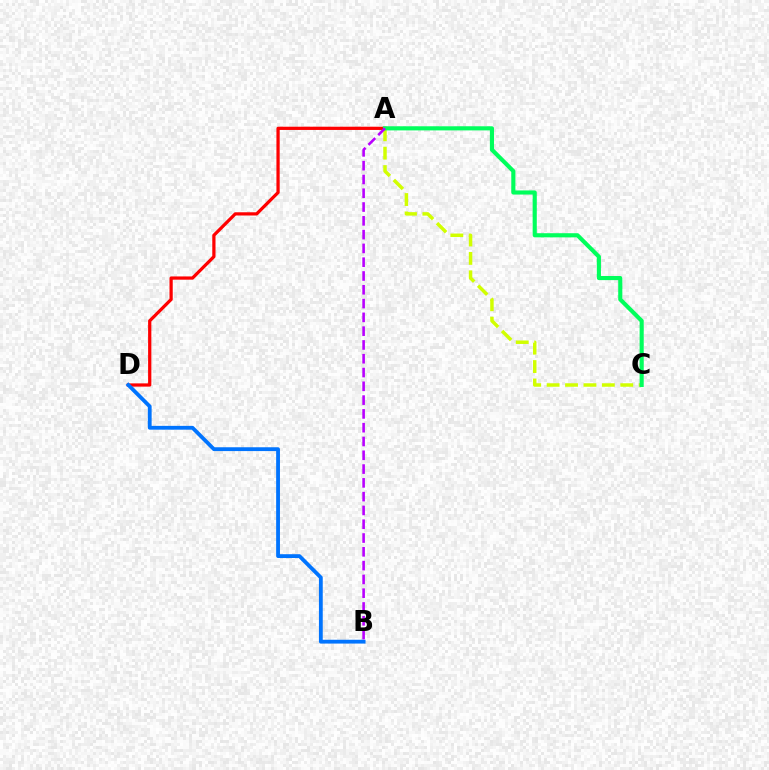{('A', 'D'): [{'color': '#ff0000', 'line_style': 'solid', 'thickness': 2.33}], ('B', 'D'): [{'color': '#0074ff', 'line_style': 'solid', 'thickness': 2.75}], ('A', 'C'): [{'color': '#d1ff00', 'line_style': 'dashed', 'thickness': 2.5}, {'color': '#00ff5c', 'line_style': 'solid', 'thickness': 2.97}], ('A', 'B'): [{'color': '#b900ff', 'line_style': 'dashed', 'thickness': 1.87}]}